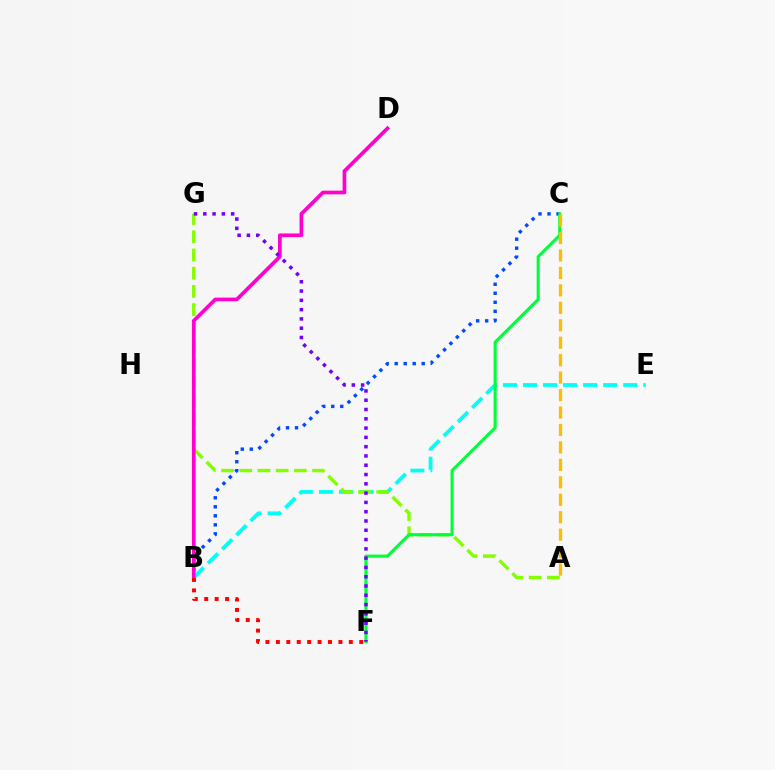{('B', 'C'): [{'color': '#004bff', 'line_style': 'dotted', 'thickness': 2.45}], ('B', 'E'): [{'color': '#00fff6', 'line_style': 'dashed', 'thickness': 2.72}], ('A', 'G'): [{'color': '#84ff00', 'line_style': 'dashed', 'thickness': 2.47}], ('B', 'D'): [{'color': '#ff00cf', 'line_style': 'solid', 'thickness': 2.65}], ('C', 'F'): [{'color': '#00ff39', 'line_style': 'solid', 'thickness': 2.23}], ('B', 'F'): [{'color': '#ff0000', 'line_style': 'dotted', 'thickness': 2.83}], ('F', 'G'): [{'color': '#7200ff', 'line_style': 'dotted', 'thickness': 2.52}], ('A', 'C'): [{'color': '#ffbd00', 'line_style': 'dashed', 'thickness': 2.37}]}